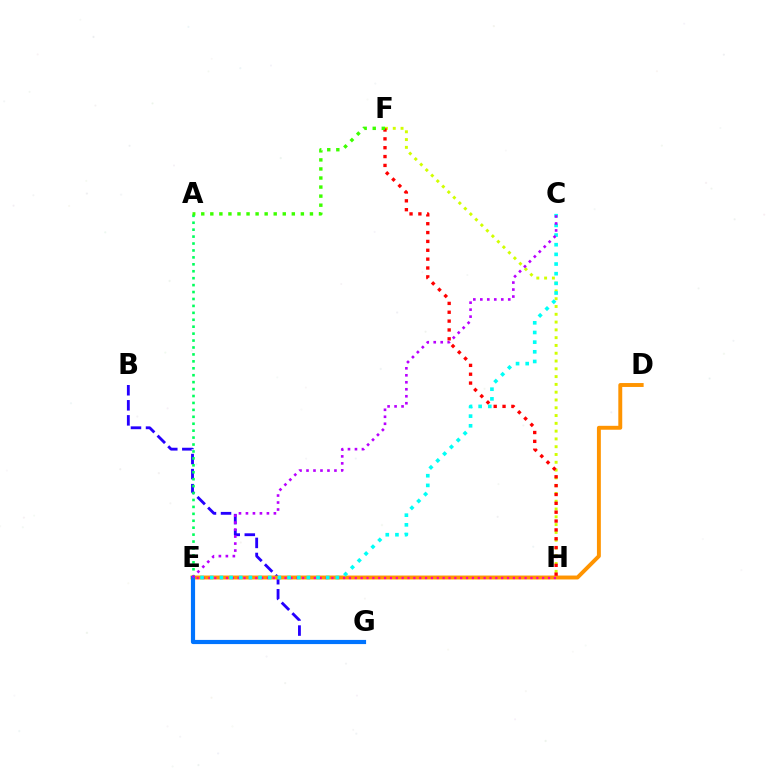{('B', 'G'): [{'color': '#2500ff', 'line_style': 'dashed', 'thickness': 2.05}], ('A', 'E'): [{'color': '#00ff5c', 'line_style': 'dotted', 'thickness': 1.88}], ('D', 'E'): [{'color': '#ff9400', 'line_style': 'solid', 'thickness': 2.82}], ('F', 'H'): [{'color': '#d1ff00', 'line_style': 'dotted', 'thickness': 2.12}, {'color': '#ff0000', 'line_style': 'dotted', 'thickness': 2.41}], ('A', 'F'): [{'color': '#3dff00', 'line_style': 'dotted', 'thickness': 2.46}], ('E', 'H'): [{'color': '#ff00ac', 'line_style': 'dotted', 'thickness': 1.59}], ('C', 'E'): [{'color': '#00fff6', 'line_style': 'dotted', 'thickness': 2.63}, {'color': '#b900ff', 'line_style': 'dotted', 'thickness': 1.9}], ('E', 'G'): [{'color': '#0074ff', 'line_style': 'solid', 'thickness': 3.0}]}